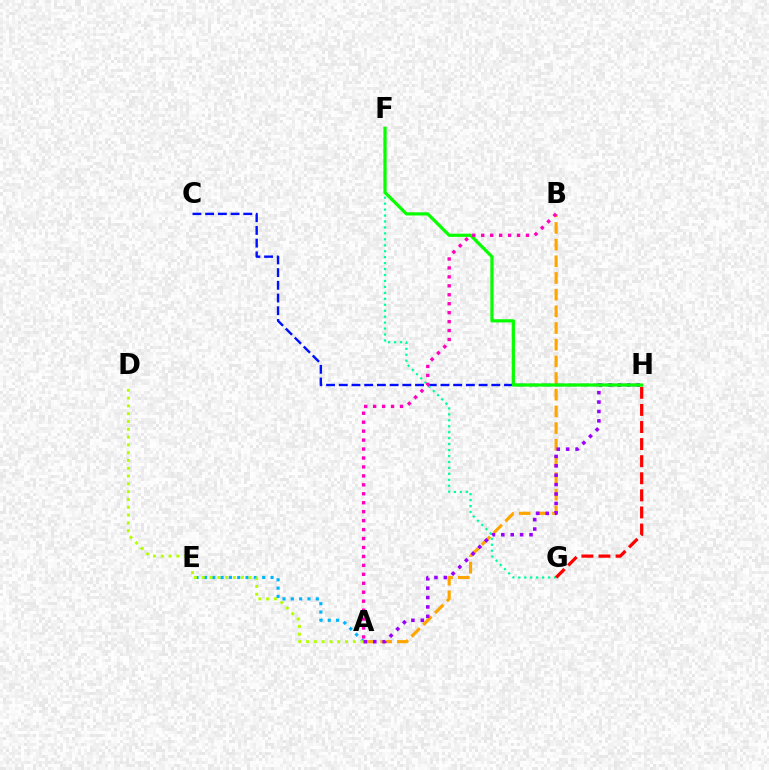{('A', 'B'): [{'color': '#ffa500', 'line_style': 'dashed', 'thickness': 2.27}, {'color': '#ff00bd', 'line_style': 'dotted', 'thickness': 2.43}], ('C', 'H'): [{'color': '#0010ff', 'line_style': 'dashed', 'thickness': 1.73}], ('A', 'E'): [{'color': '#00b5ff', 'line_style': 'dotted', 'thickness': 2.26}], ('A', 'D'): [{'color': '#b3ff00', 'line_style': 'dotted', 'thickness': 2.12}], ('A', 'H'): [{'color': '#9b00ff', 'line_style': 'dotted', 'thickness': 2.55}], ('F', 'G'): [{'color': '#00ff9d', 'line_style': 'dotted', 'thickness': 1.62}], ('G', 'H'): [{'color': '#ff0000', 'line_style': 'dashed', 'thickness': 2.32}], ('F', 'H'): [{'color': '#08ff00', 'line_style': 'solid', 'thickness': 2.31}]}